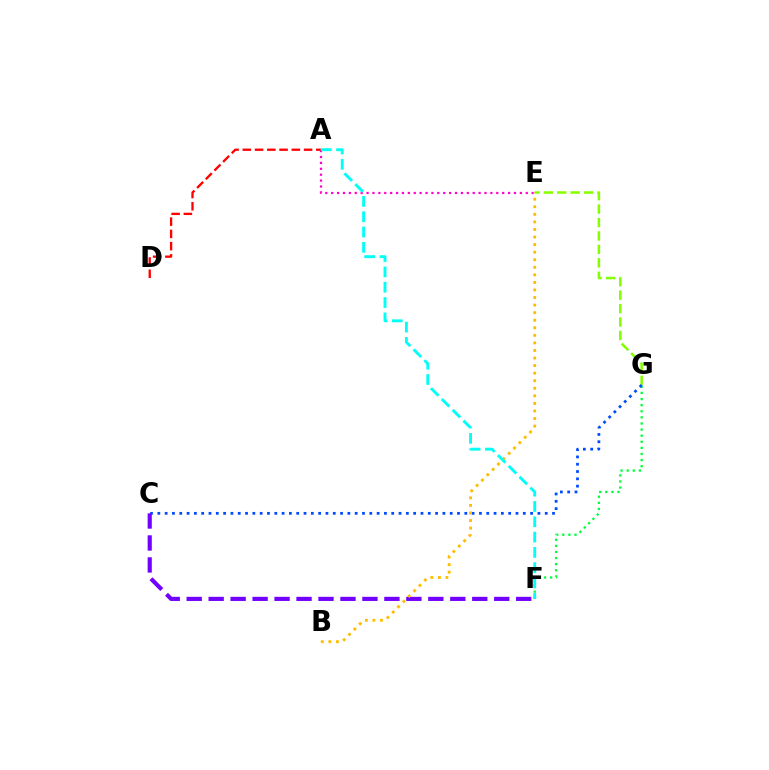{('F', 'G'): [{'color': '#00ff39', 'line_style': 'dotted', 'thickness': 1.66}], ('E', 'G'): [{'color': '#84ff00', 'line_style': 'dashed', 'thickness': 1.82}], ('A', 'E'): [{'color': '#ff00cf', 'line_style': 'dotted', 'thickness': 1.6}], ('A', 'D'): [{'color': '#ff0000', 'line_style': 'dashed', 'thickness': 1.66}], ('C', 'G'): [{'color': '#004bff', 'line_style': 'dotted', 'thickness': 1.99}], ('C', 'F'): [{'color': '#7200ff', 'line_style': 'dashed', 'thickness': 2.98}], ('B', 'E'): [{'color': '#ffbd00', 'line_style': 'dotted', 'thickness': 2.05}], ('A', 'F'): [{'color': '#00fff6', 'line_style': 'dashed', 'thickness': 2.08}]}